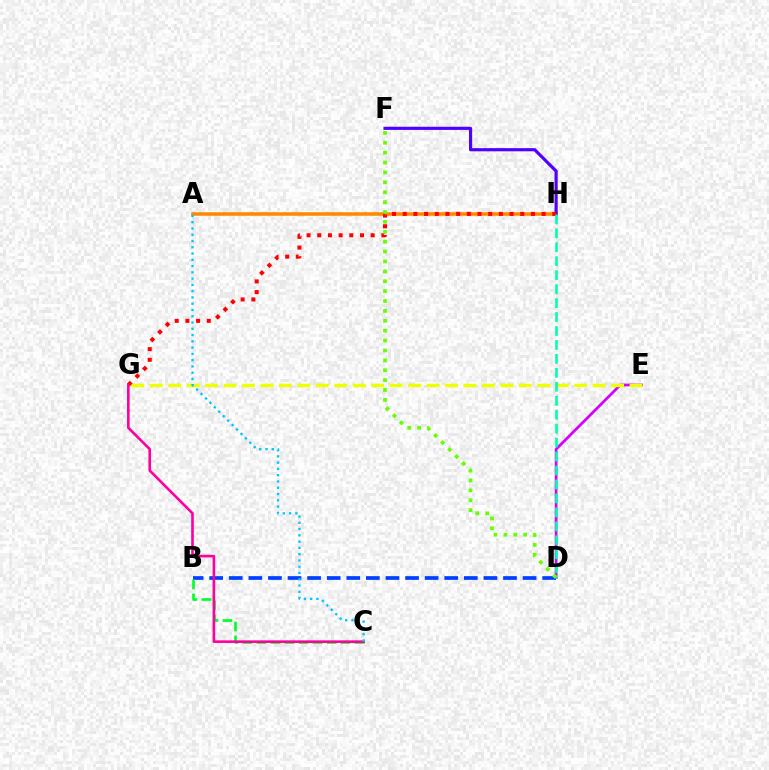{('D', 'E'): [{'color': '#d600ff', 'line_style': 'solid', 'thickness': 1.99}], ('A', 'H'): [{'color': '#ff8800', 'line_style': 'solid', 'thickness': 2.55}], ('B', 'D'): [{'color': '#003fff', 'line_style': 'dashed', 'thickness': 2.66}], ('E', 'G'): [{'color': '#eeff00', 'line_style': 'dashed', 'thickness': 2.51}], ('F', 'H'): [{'color': '#4f00ff', 'line_style': 'solid', 'thickness': 2.28}], ('G', 'H'): [{'color': '#ff0000', 'line_style': 'dotted', 'thickness': 2.9}], ('B', 'C'): [{'color': '#00ff27', 'line_style': 'dashed', 'thickness': 1.9}], ('C', 'G'): [{'color': '#ff00a0', 'line_style': 'solid', 'thickness': 1.89}], ('D', 'F'): [{'color': '#66ff00', 'line_style': 'dotted', 'thickness': 2.69}], ('A', 'C'): [{'color': '#00c7ff', 'line_style': 'dotted', 'thickness': 1.7}], ('D', 'H'): [{'color': '#00ffaf', 'line_style': 'dashed', 'thickness': 1.9}]}